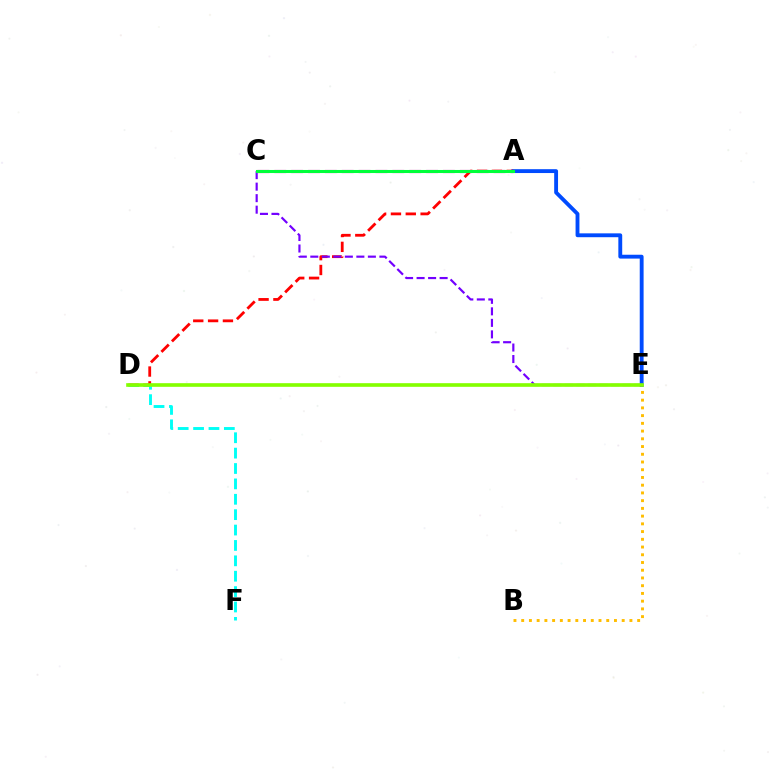{('A', 'E'): [{'color': '#004bff', 'line_style': 'solid', 'thickness': 2.78}], ('A', 'C'): [{'color': '#ff00cf', 'line_style': 'dashed', 'thickness': 2.29}, {'color': '#00ff39', 'line_style': 'solid', 'thickness': 2.2}], ('A', 'D'): [{'color': '#ff0000', 'line_style': 'dashed', 'thickness': 2.02}], ('B', 'E'): [{'color': '#ffbd00', 'line_style': 'dotted', 'thickness': 2.1}], ('D', 'F'): [{'color': '#00fff6', 'line_style': 'dashed', 'thickness': 2.09}], ('C', 'E'): [{'color': '#7200ff', 'line_style': 'dashed', 'thickness': 1.56}], ('D', 'E'): [{'color': '#84ff00', 'line_style': 'solid', 'thickness': 2.62}]}